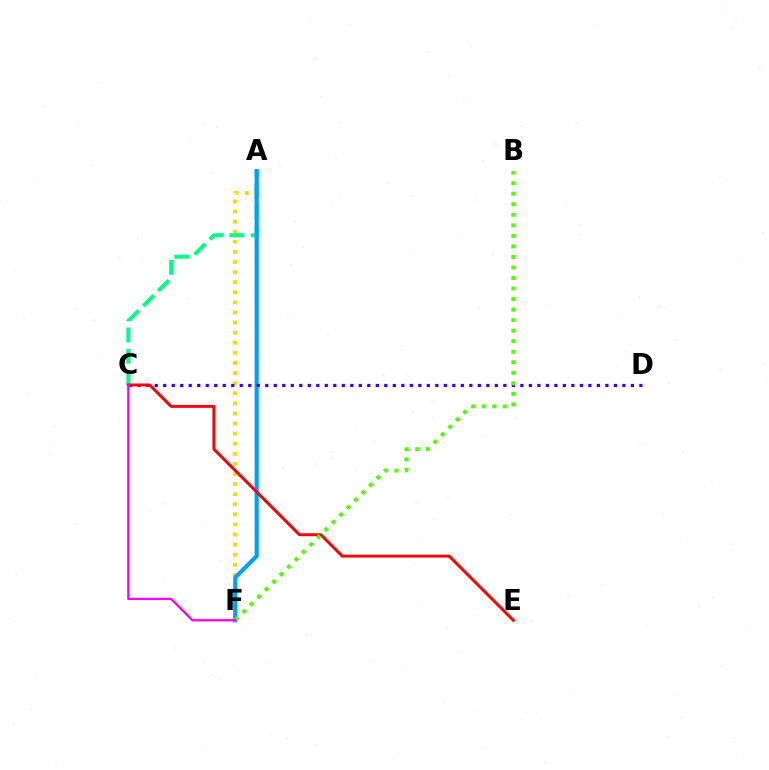{('A', 'F'): [{'color': '#ffd500', 'line_style': 'dotted', 'thickness': 2.74}, {'color': '#009eff', 'line_style': 'solid', 'thickness': 2.99}], ('A', 'C'): [{'color': '#00ff86', 'line_style': 'dashed', 'thickness': 2.9}], ('C', 'D'): [{'color': '#3700ff', 'line_style': 'dotted', 'thickness': 2.31}], ('C', 'E'): [{'color': '#ff0000', 'line_style': 'solid', 'thickness': 2.11}], ('B', 'F'): [{'color': '#4fff00', 'line_style': 'dotted', 'thickness': 2.86}], ('C', 'F'): [{'color': '#ff00ed', 'line_style': 'solid', 'thickness': 1.66}]}